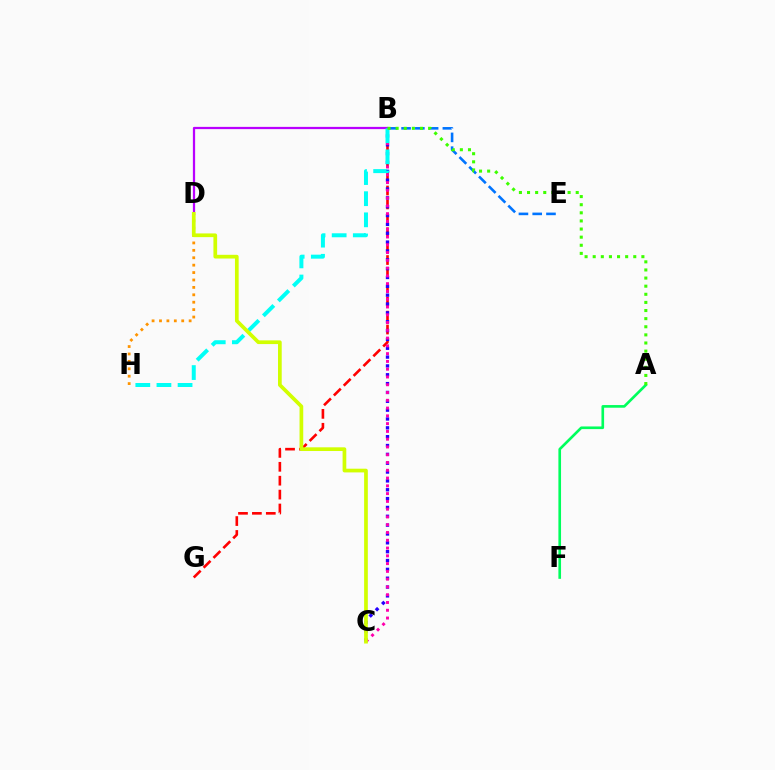{('D', 'H'): [{'color': '#ff9400', 'line_style': 'dotted', 'thickness': 2.01}], ('B', 'E'): [{'color': '#0074ff', 'line_style': 'dashed', 'thickness': 1.87}], ('A', 'F'): [{'color': '#00ff5c', 'line_style': 'solid', 'thickness': 1.91}], ('B', 'G'): [{'color': '#ff0000', 'line_style': 'dashed', 'thickness': 1.89}], ('B', 'D'): [{'color': '#b900ff', 'line_style': 'solid', 'thickness': 1.61}], ('B', 'C'): [{'color': '#2500ff', 'line_style': 'dotted', 'thickness': 2.4}, {'color': '#ff00ac', 'line_style': 'dotted', 'thickness': 2.11}], ('B', 'H'): [{'color': '#00fff6', 'line_style': 'dashed', 'thickness': 2.87}], ('C', 'D'): [{'color': '#d1ff00', 'line_style': 'solid', 'thickness': 2.67}], ('A', 'B'): [{'color': '#3dff00', 'line_style': 'dotted', 'thickness': 2.2}]}